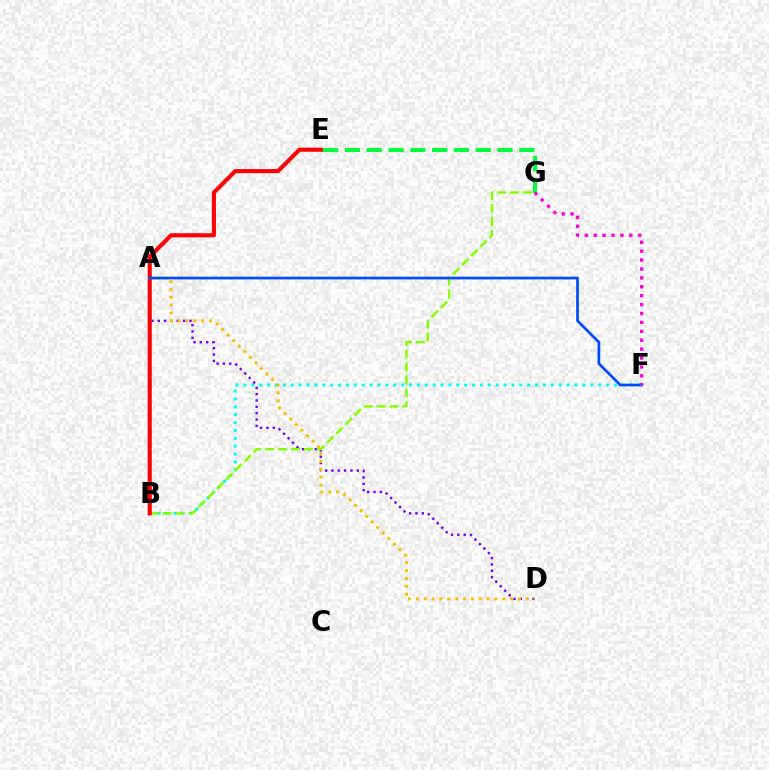{('B', 'F'): [{'color': '#00fff6', 'line_style': 'dotted', 'thickness': 2.14}], ('E', 'G'): [{'color': '#00ff39', 'line_style': 'dashed', 'thickness': 2.96}], ('A', 'D'): [{'color': '#7200ff', 'line_style': 'dotted', 'thickness': 1.72}, {'color': '#ffbd00', 'line_style': 'dotted', 'thickness': 2.13}], ('B', 'G'): [{'color': '#84ff00', 'line_style': 'dashed', 'thickness': 1.75}], ('B', 'E'): [{'color': '#ff0000', 'line_style': 'solid', 'thickness': 2.95}], ('A', 'F'): [{'color': '#004bff', 'line_style': 'solid', 'thickness': 1.94}], ('F', 'G'): [{'color': '#ff00cf', 'line_style': 'dotted', 'thickness': 2.42}]}